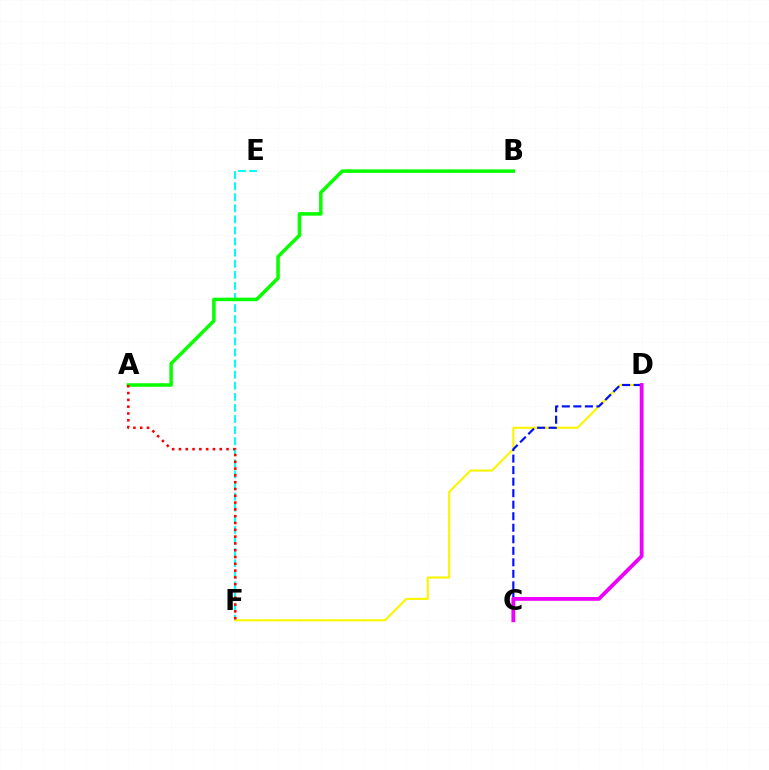{('E', 'F'): [{'color': '#00fff6', 'line_style': 'dashed', 'thickness': 1.51}], ('D', 'F'): [{'color': '#fcf500', 'line_style': 'solid', 'thickness': 1.53}], ('C', 'D'): [{'color': '#0010ff', 'line_style': 'dashed', 'thickness': 1.57}, {'color': '#ee00ff', 'line_style': 'solid', 'thickness': 2.75}], ('A', 'B'): [{'color': '#08ff00', 'line_style': 'solid', 'thickness': 2.54}], ('A', 'F'): [{'color': '#ff0000', 'line_style': 'dotted', 'thickness': 1.85}]}